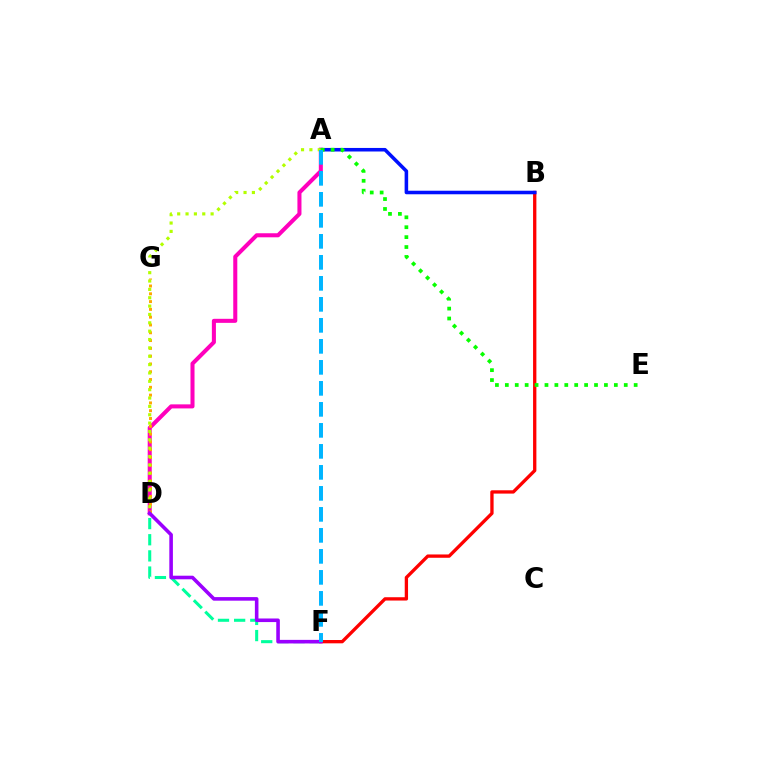{('B', 'F'): [{'color': '#ff0000', 'line_style': 'solid', 'thickness': 2.39}], ('D', 'F'): [{'color': '#00ff9d', 'line_style': 'dashed', 'thickness': 2.19}, {'color': '#9b00ff', 'line_style': 'solid', 'thickness': 2.58}], ('A', 'D'): [{'color': '#ff00bd', 'line_style': 'solid', 'thickness': 2.91}, {'color': '#b3ff00', 'line_style': 'dotted', 'thickness': 2.27}], ('A', 'B'): [{'color': '#0010ff', 'line_style': 'solid', 'thickness': 2.55}], ('D', 'G'): [{'color': '#ffa500', 'line_style': 'dotted', 'thickness': 2.12}], ('A', 'E'): [{'color': '#08ff00', 'line_style': 'dotted', 'thickness': 2.69}], ('A', 'F'): [{'color': '#00b5ff', 'line_style': 'dashed', 'thickness': 2.85}]}